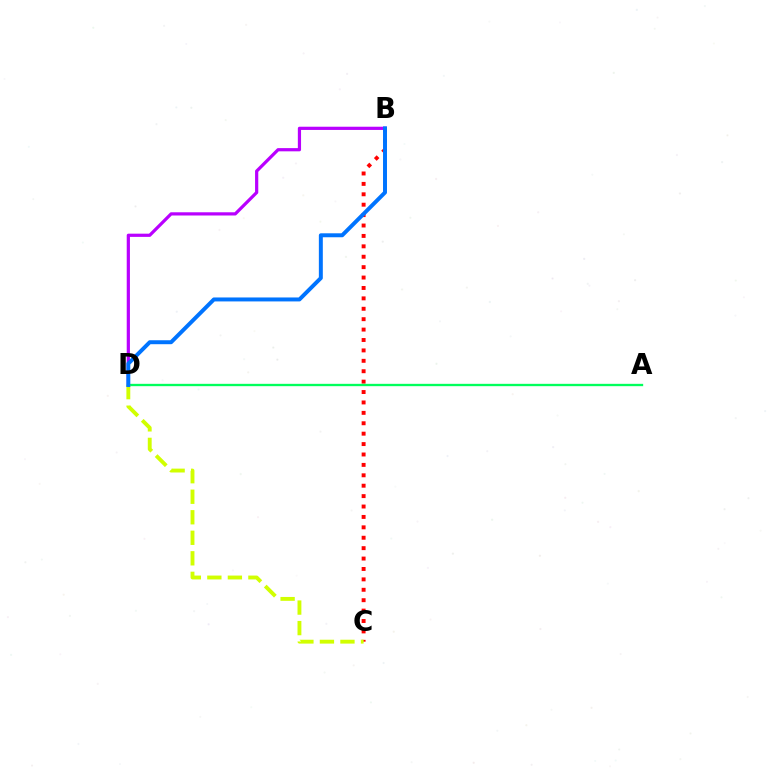{('B', 'D'): [{'color': '#b900ff', 'line_style': 'solid', 'thickness': 2.31}, {'color': '#0074ff', 'line_style': 'solid', 'thickness': 2.85}], ('B', 'C'): [{'color': '#ff0000', 'line_style': 'dotted', 'thickness': 2.83}], ('A', 'D'): [{'color': '#00ff5c', 'line_style': 'solid', 'thickness': 1.68}], ('C', 'D'): [{'color': '#d1ff00', 'line_style': 'dashed', 'thickness': 2.79}]}